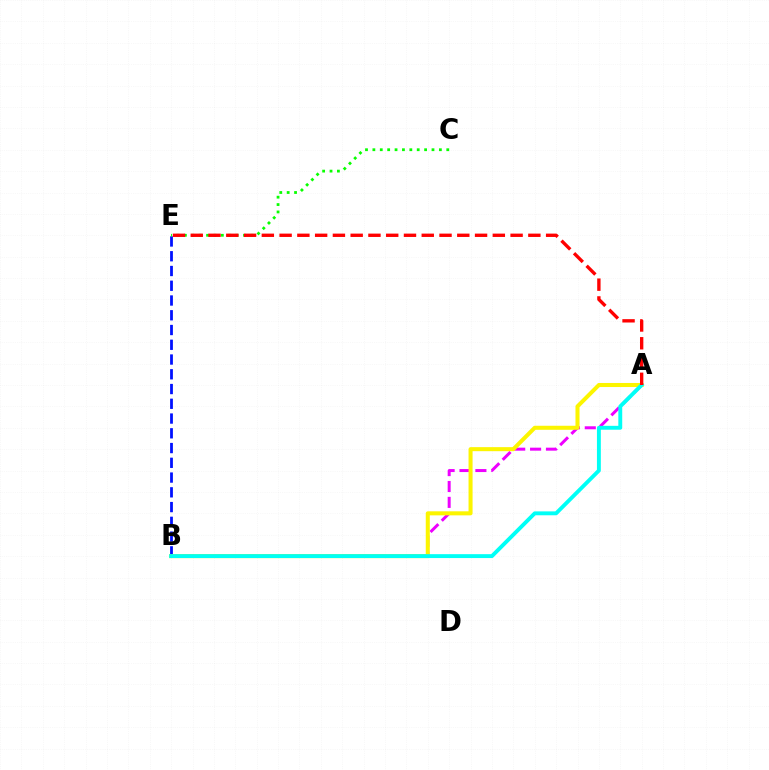{('A', 'B'): [{'color': '#ee00ff', 'line_style': 'dashed', 'thickness': 2.16}, {'color': '#fcf500', 'line_style': 'solid', 'thickness': 2.91}, {'color': '#00fff6', 'line_style': 'solid', 'thickness': 2.8}], ('B', 'E'): [{'color': '#0010ff', 'line_style': 'dashed', 'thickness': 2.0}], ('C', 'E'): [{'color': '#08ff00', 'line_style': 'dotted', 'thickness': 2.01}], ('A', 'E'): [{'color': '#ff0000', 'line_style': 'dashed', 'thickness': 2.41}]}